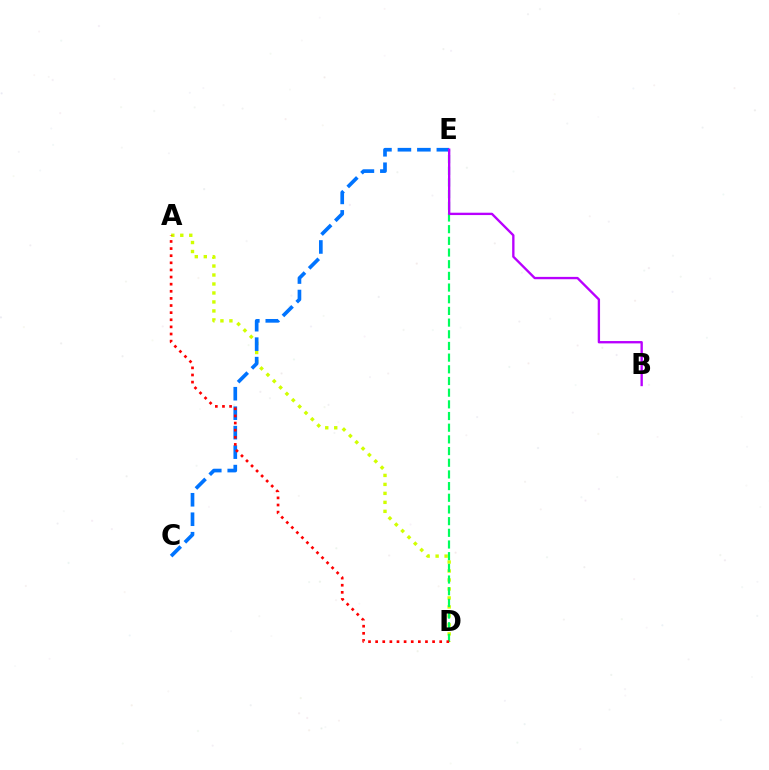{('A', 'D'): [{'color': '#d1ff00', 'line_style': 'dotted', 'thickness': 2.44}, {'color': '#ff0000', 'line_style': 'dotted', 'thickness': 1.93}], ('D', 'E'): [{'color': '#00ff5c', 'line_style': 'dashed', 'thickness': 1.59}], ('C', 'E'): [{'color': '#0074ff', 'line_style': 'dashed', 'thickness': 2.65}], ('B', 'E'): [{'color': '#b900ff', 'line_style': 'solid', 'thickness': 1.69}]}